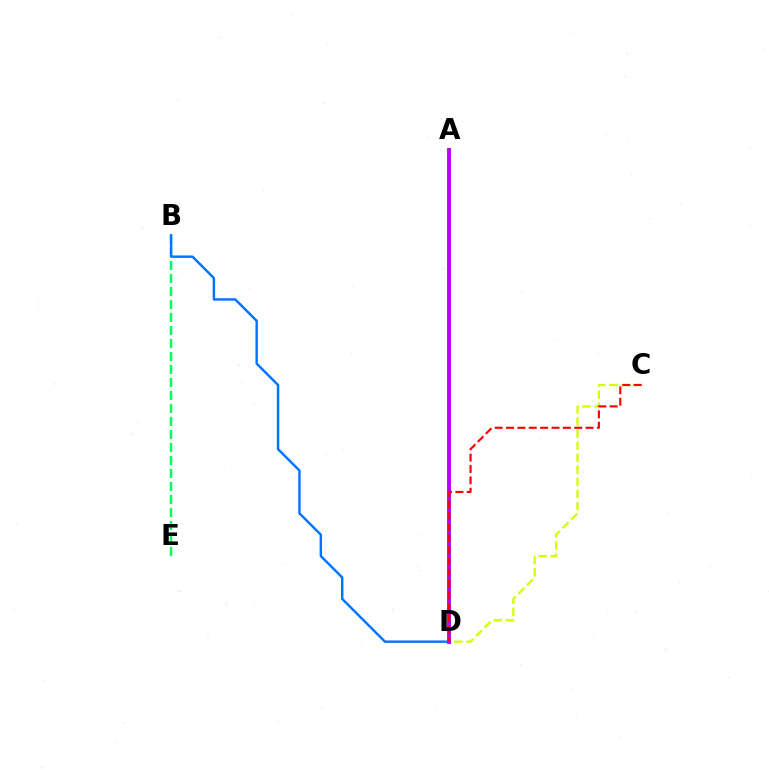{('C', 'D'): [{'color': '#d1ff00', 'line_style': 'dashed', 'thickness': 1.64}, {'color': '#ff0000', 'line_style': 'dashed', 'thickness': 1.54}], ('B', 'E'): [{'color': '#00ff5c', 'line_style': 'dashed', 'thickness': 1.77}], ('B', 'D'): [{'color': '#0074ff', 'line_style': 'solid', 'thickness': 1.75}], ('A', 'D'): [{'color': '#b900ff', 'line_style': 'solid', 'thickness': 2.81}]}